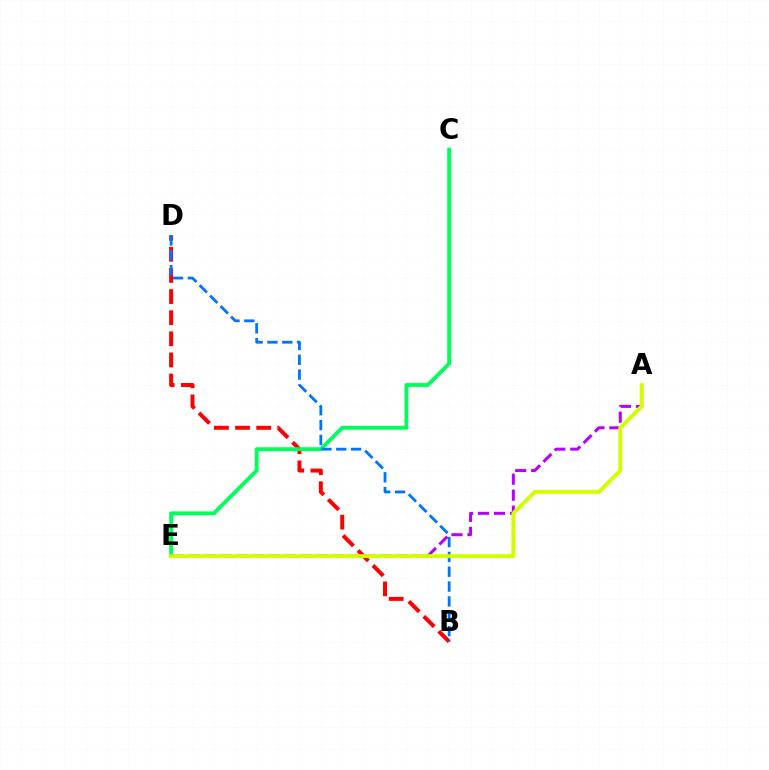{('B', 'D'): [{'color': '#ff0000', 'line_style': 'dashed', 'thickness': 2.87}, {'color': '#0074ff', 'line_style': 'dashed', 'thickness': 2.02}], ('C', 'E'): [{'color': '#00ff5c', 'line_style': 'solid', 'thickness': 2.77}], ('A', 'E'): [{'color': '#b900ff', 'line_style': 'dashed', 'thickness': 2.17}, {'color': '#d1ff00', 'line_style': 'solid', 'thickness': 2.82}]}